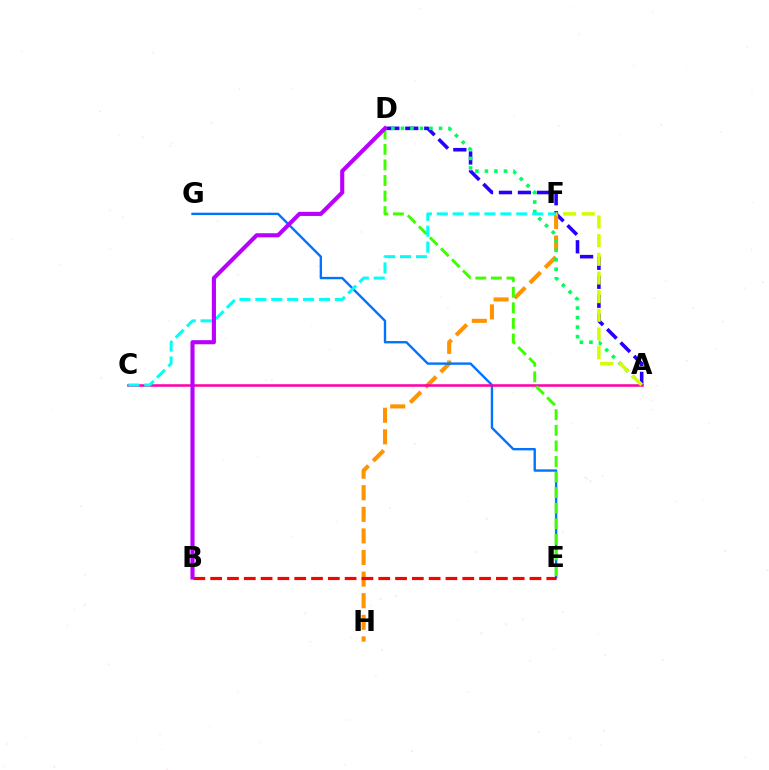{('A', 'D'): [{'color': '#2500ff', 'line_style': 'dashed', 'thickness': 2.58}, {'color': '#00ff5c', 'line_style': 'dotted', 'thickness': 2.59}], ('F', 'H'): [{'color': '#ff9400', 'line_style': 'dashed', 'thickness': 2.93}], ('E', 'G'): [{'color': '#0074ff', 'line_style': 'solid', 'thickness': 1.71}], ('A', 'C'): [{'color': '#ff00ac', 'line_style': 'solid', 'thickness': 1.83}], ('A', 'F'): [{'color': '#d1ff00', 'line_style': 'dashed', 'thickness': 2.54}], ('D', 'E'): [{'color': '#3dff00', 'line_style': 'dashed', 'thickness': 2.12}], ('C', 'F'): [{'color': '#00fff6', 'line_style': 'dashed', 'thickness': 2.16}], ('B', 'E'): [{'color': '#ff0000', 'line_style': 'dashed', 'thickness': 2.28}], ('B', 'D'): [{'color': '#b900ff', 'line_style': 'solid', 'thickness': 2.96}]}